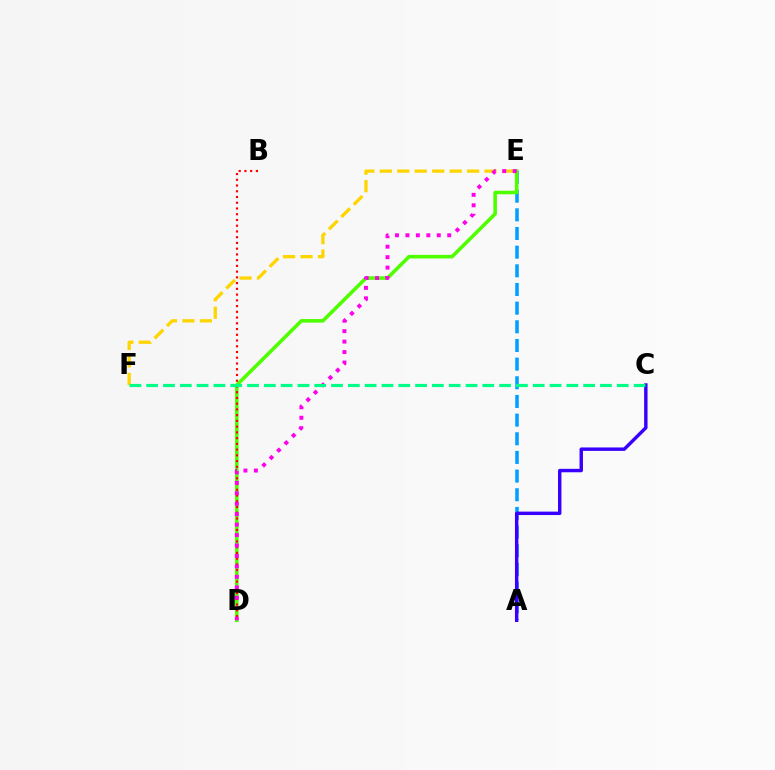{('A', 'E'): [{'color': '#009eff', 'line_style': 'dashed', 'thickness': 2.54}], ('D', 'E'): [{'color': '#4fff00', 'line_style': 'solid', 'thickness': 2.57}, {'color': '#ff00ed', 'line_style': 'dotted', 'thickness': 2.84}], ('E', 'F'): [{'color': '#ffd500', 'line_style': 'dashed', 'thickness': 2.37}], ('B', 'D'): [{'color': '#ff0000', 'line_style': 'dotted', 'thickness': 1.56}], ('A', 'C'): [{'color': '#3700ff', 'line_style': 'solid', 'thickness': 2.46}], ('C', 'F'): [{'color': '#00ff86', 'line_style': 'dashed', 'thickness': 2.28}]}